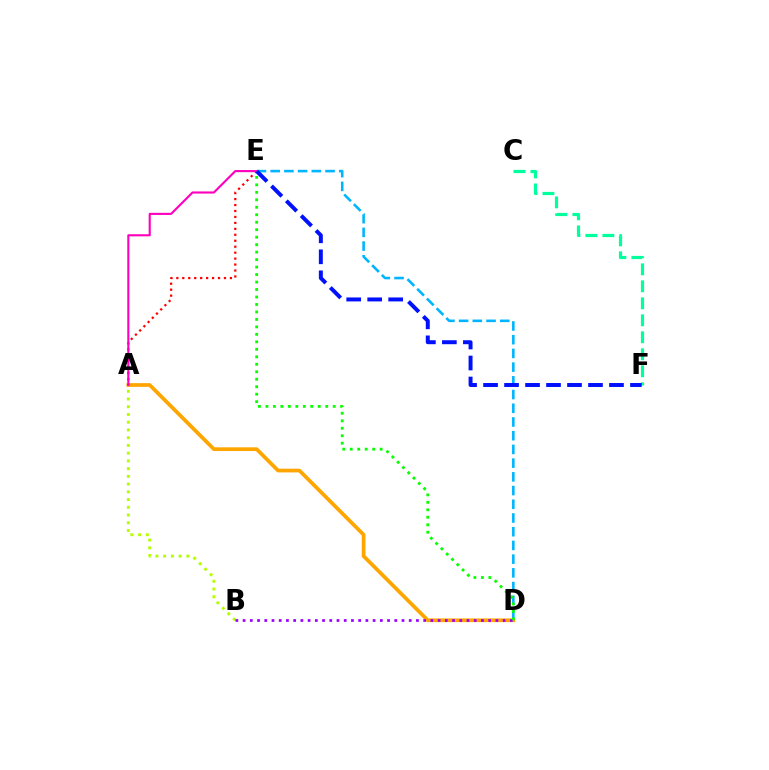{('A', 'D'): [{'color': '#ffa500', 'line_style': 'solid', 'thickness': 2.68}], ('D', 'E'): [{'color': '#00b5ff', 'line_style': 'dashed', 'thickness': 1.86}, {'color': '#08ff00', 'line_style': 'dotted', 'thickness': 2.03}], ('A', 'E'): [{'color': '#ff0000', 'line_style': 'dotted', 'thickness': 1.62}, {'color': '#ff00bd', 'line_style': 'solid', 'thickness': 1.53}], ('C', 'F'): [{'color': '#00ff9d', 'line_style': 'dashed', 'thickness': 2.31}], ('E', 'F'): [{'color': '#0010ff', 'line_style': 'dashed', 'thickness': 2.85}], ('A', 'B'): [{'color': '#b3ff00', 'line_style': 'dotted', 'thickness': 2.1}], ('B', 'D'): [{'color': '#9b00ff', 'line_style': 'dotted', 'thickness': 1.96}]}